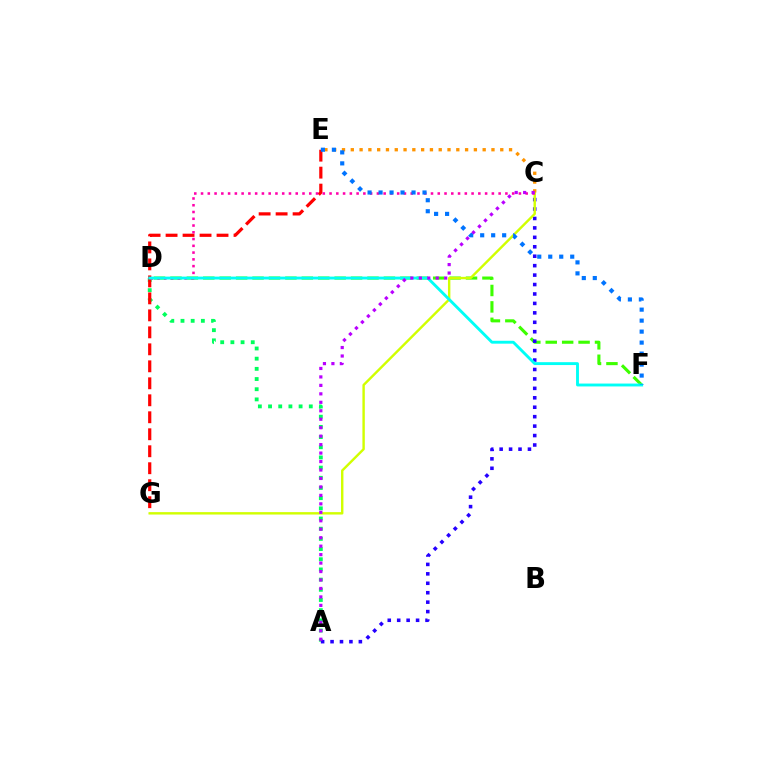{('A', 'D'): [{'color': '#00ff5c', 'line_style': 'dotted', 'thickness': 2.77}], ('D', 'F'): [{'color': '#3dff00', 'line_style': 'dashed', 'thickness': 2.23}, {'color': '#00fff6', 'line_style': 'solid', 'thickness': 2.07}], ('A', 'C'): [{'color': '#2500ff', 'line_style': 'dotted', 'thickness': 2.56}, {'color': '#b900ff', 'line_style': 'dotted', 'thickness': 2.3}], ('E', 'G'): [{'color': '#ff0000', 'line_style': 'dashed', 'thickness': 2.31}], ('C', 'G'): [{'color': '#d1ff00', 'line_style': 'solid', 'thickness': 1.74}], ('C', 'D'): [{'color': '#ff00ac', 'line_style': 'dotted', 'thickness': 1.84}], ('C', 'E'): [{'color': '#ff9400', 'line_style': 'dotted', 'thickness': 2.39}], ('E', 'F'): [{'color': '#0074ff', 'line_style': 'dotted', 'thickness': 2.99}]}